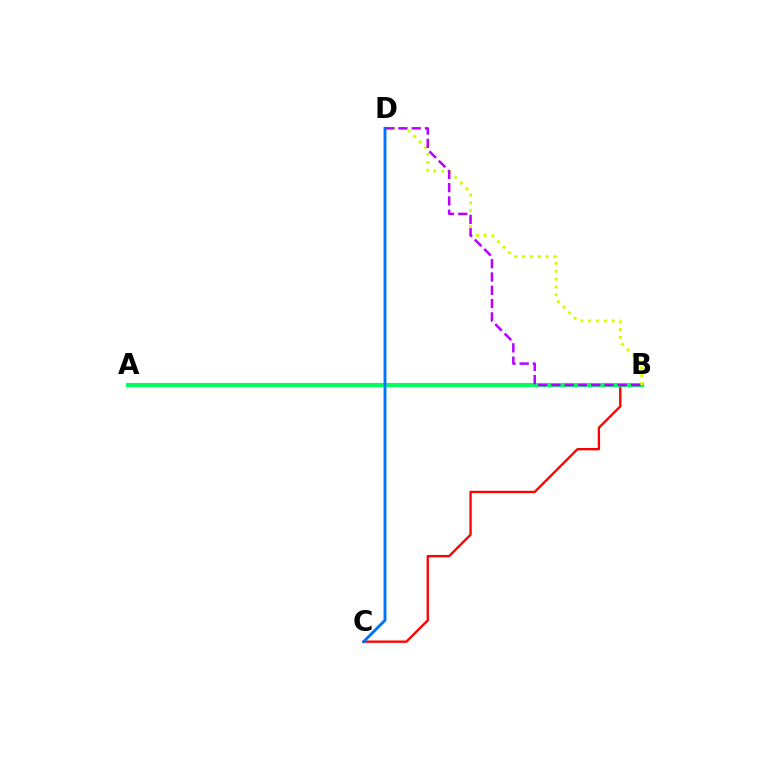{('B', 'C'): [{'color': '#ff0000', 'line_style': 'solid', 'thickness': 1.68}], ('A', 'B'): [{'color': '#00ff5c', 'line_style': 'solid', 'thickness': 2.98}], ('B', 'D'): [{'color': '#d1ff00', 'line_style': 'dotted', 'thickness': 2.13}, {'color': '#b900ff', 'line_style': 'dashed', 'thickness': 1.81}], ('C', 'D'): [{'color': '#0074ff', 'line_style': 'solid', 'thickness': 2.09}]}